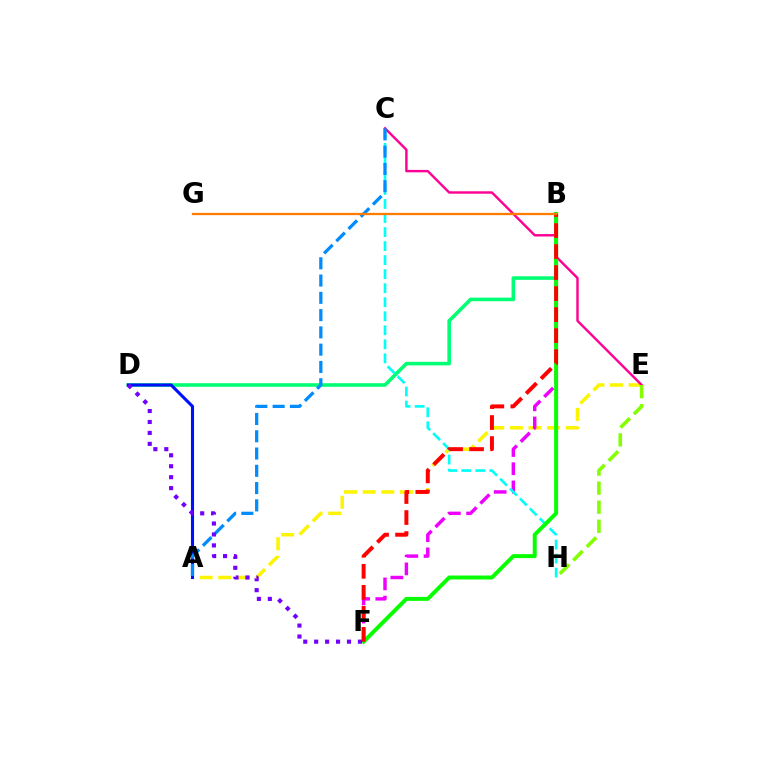{('A', 'E'): [{'color': '#fcf500', 'line_style': 'dashed', 'thickness': 2.53}], ('B', 'D'): [{'color': '#00ff74', 'line_style': 'solid', 'thickness': 2.59}], ('B', 'F'): [{'color': '#ee00ff', 'line_style': 'dashed', 'thickness': 2.47}, {'color': '#08ff00', 'line_style': 'solid', 'thickness': 2.86}, {'color': '#ff0000', 'line_style': 'dashed', 'thickness': 2.85}], ('A', 'D'): [{'color': '#0010ff', 'line_style': 'solid', 'thickness': 2.22}], ('C', 'H'): [{'color': '#00fff6', 'line_style': 'dashed', 'thickness': 1.91}], ('C', 'E'): [{'color': '#ff0094', 'line_style': 'solid', 'thickness': 1.74}], ('A', 'C'): [{'color': '#008cff', 'line_style': 'dashed', 'thickness': 2.35}], ('E', 'H'): [{'color': '#84ff00', 'line_style': 'dashed', 'thickness': 2.59}], ('B', 'G'): [{'color': '#ff7c00', 'line_style': 'solid', 'thickness': 1.64}], ('D', 'F'): [{'color': '#7200ff', 'line_style': 'dotted', 'thickness': 2.97}]}